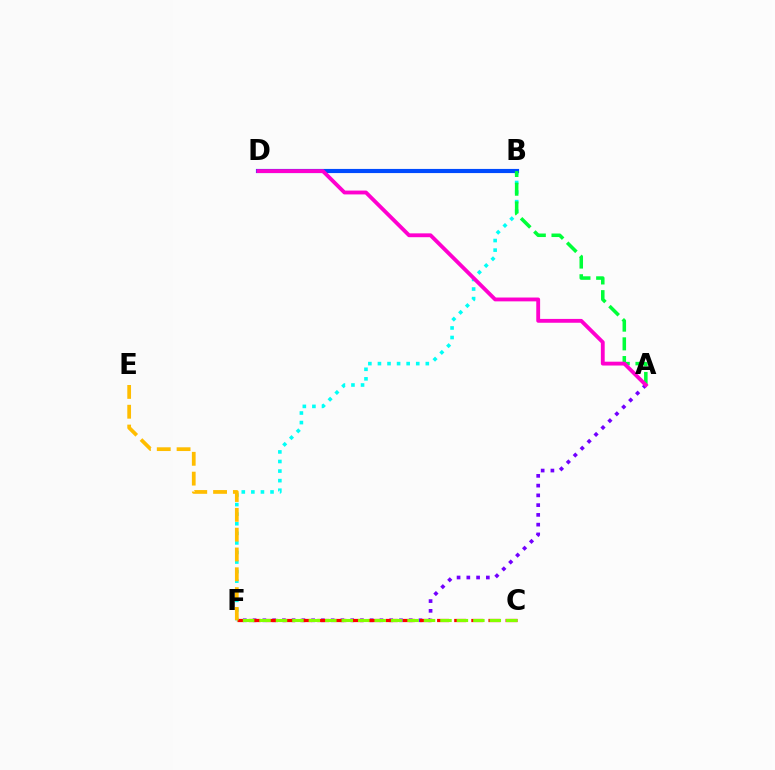{('B', 'F'): [{'color': '#00fff6', 'line_style': 'dotted', 'thickness': 2.6}], ('A', 'F'): [{'color': '#7200ff', 'line_style': 'dotted', 'thickness': 2.65}], ('C', 'F'): [{'color': '#ff0000', 'line_style': 'dashed', 'thickness': 2.33}, {'color': '#84ff00', 'line_style': 'dashed', 'thickness': 2.23}], ('B', 'D'): [{'color': '#004bff', 'line_style': 'solid', 'thickness': 2.98}], ('E', 'F'): [{'color': '#ffbd00', 'line_style': 'dashed', 'thickness': 2.69}], ('A', 'B'): [{'color': '#00ff39', 'line_style': 'dashed', 'thickness': 2.54}], ('A', 'D'): [{'color': '#ff00cf', 'line_style': 'solid', 'thickness': 2.76}]}